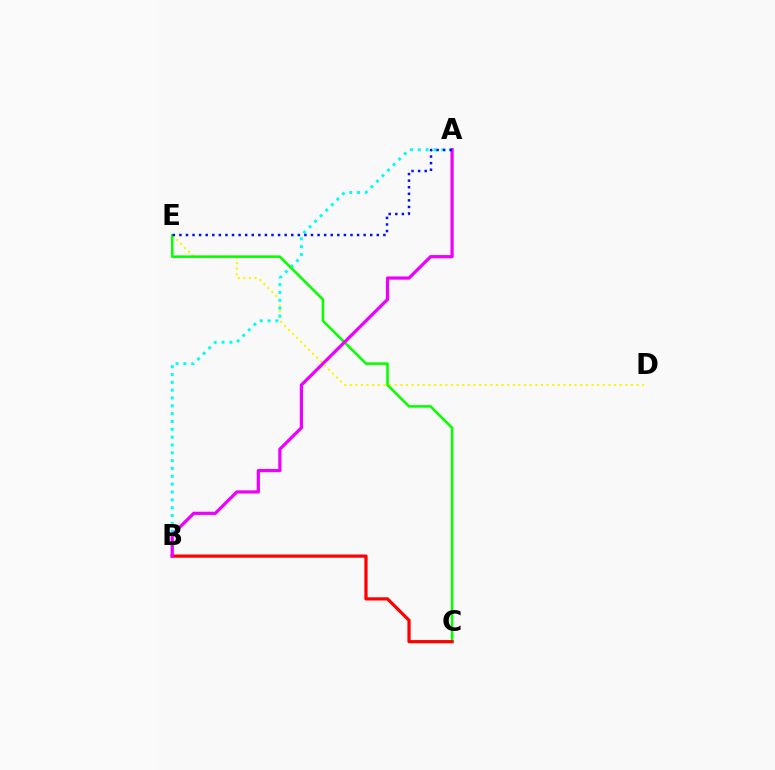{('D', 'E'): [{'color': '#fcf500', 'line_style': 'dotted', 'thickness': 1.53}], ('A', 'B'): [{'color': '#00fff6', 'line_style': 'dotted', 'thickness': 2.13}, {'color': '#ee00ff', 'line_style': 'solid', 'thickness': 2.31}], ('C', 'E'): [{'color': '#08ff00', 'line_style': 'solid', 'thickness': 1.85}], ('B', 'C'): [{'color': '#ff0000', 'line_style': 'solid', 'thickness': 2.32}], ('A', 'E'): [{'color': '#0010ff', 'line_style': 'dotted', 'thickness': 1.79}]}